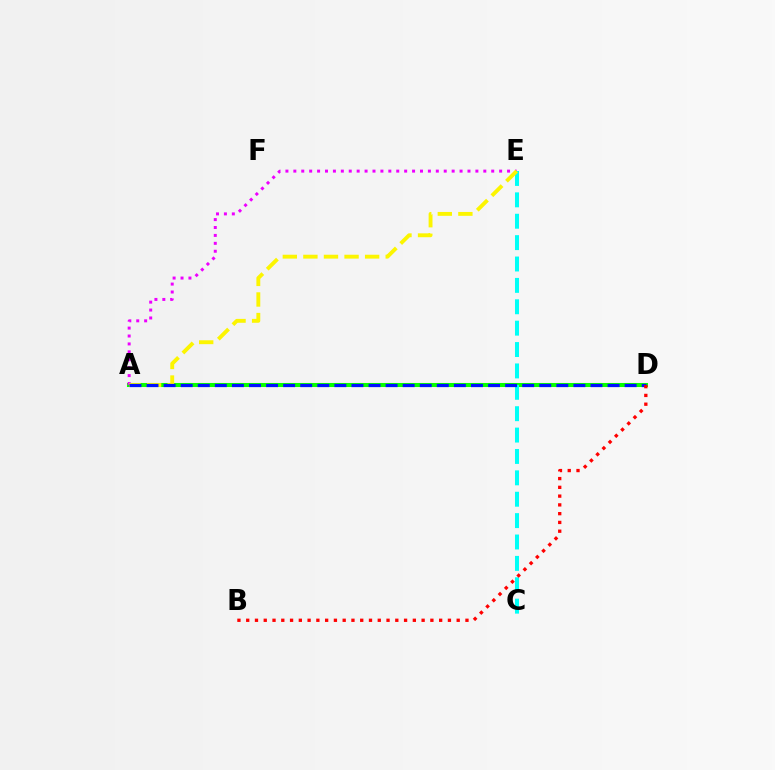{('A', 'D'): [{'color': '#08ff00', 'line_style': 'solid', 'thickness': 2.91}, {'color': '#0010ff', 'line_style': 'dashed', 'thickness': 2.32}], ('A', 'E'): [{'color': '#ee00ff', 'line_style': 'dotted', 'thickness': 2.15}, {'color': '#fcf500', 'line_style': 'dashed', 'thickness': 2.8}], ('C', 'E'): [{'color': '#00fff6', 'line_style': 'dashed', 'thickness': 2.91}], ('B', 'D'): [{'color': '#ff0000', 'line_style': 'dotted', 'thickness': 2.38}]}